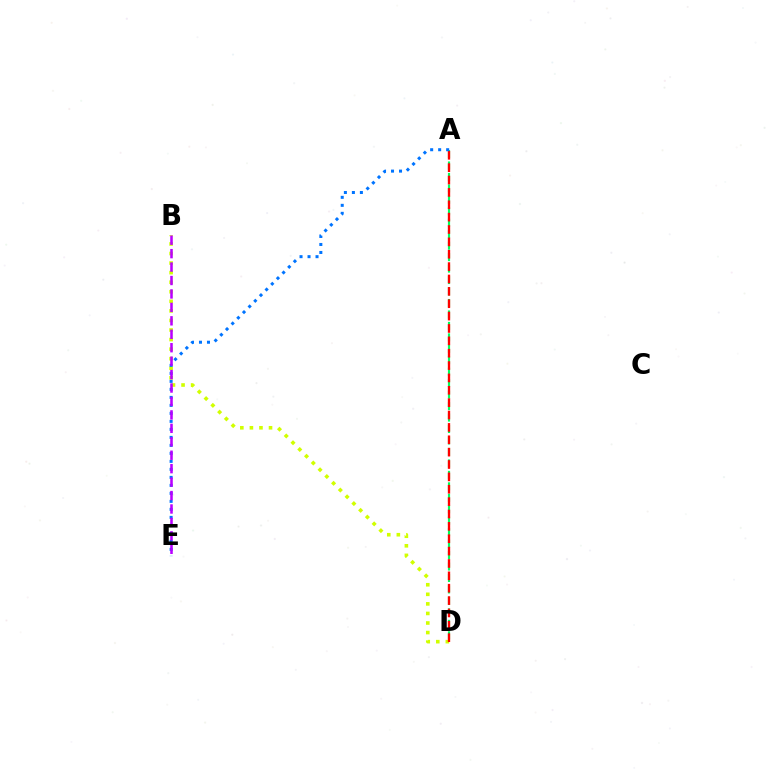{('B', 'D'): [{'color': '#d1ff00', 'line_style': 'dotted', 'thickness': 2.6}], ('A', 'D'): [{'color': '#00ff5c', 'line_style': 'dashed', 'thickness': 1.56}, {'color': '#ff0000', 'line_style': 'dashed', 'thickness': 1.68}], ('A', 'E'): [{'color': '#0074ff', 'line_style': 'dotted', 'thickness': 2.17}], ('B', 'E'): [{'color': '#b900ff', 'line_style': 'dashed', 'thickness': 1.83}]}